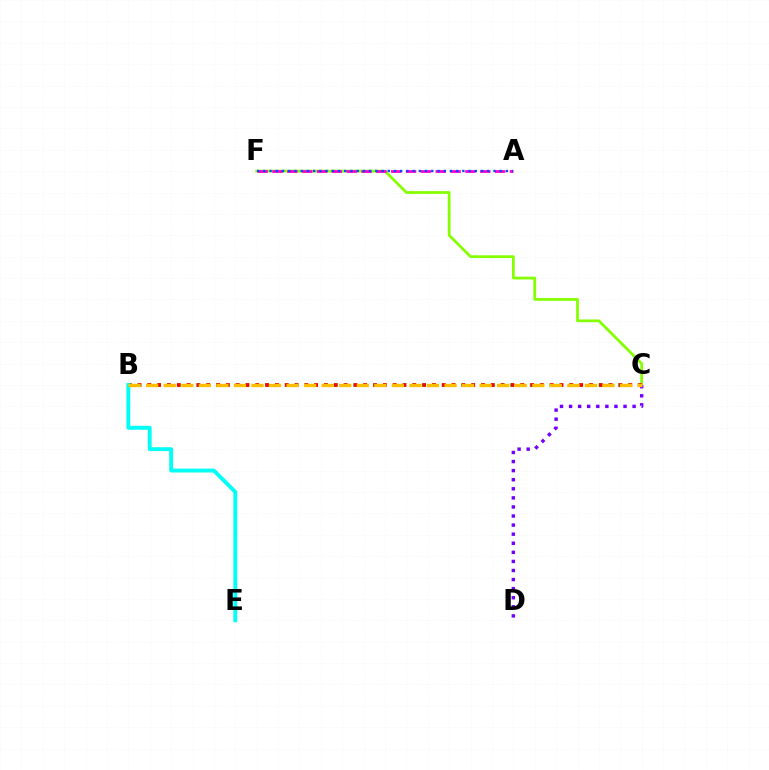{('B', 'C'): [{'color': '#00ff39', 'line_style': 'dotted', 'thickness': 2.66}, {'color': '#ff0000', 'line_style': 'dotted', 'thickness': 2.67}, {'color': '#ffbd00', 'line_style': 'dashed', 'thickness': 2.38}], ('C', 'F'): [{'color': '#84ff00', 'line_style': 'solid', 'thickness': 1.98}], ('A', 'F'): [{'color': '#ff00cf', 'line_style': 'dashed', 'thickness': 2.02}, {'color': '#004bff', 'line_style': 'dotted', 'thickness': 1.69}], ('C', 'D'): [{'color': '#7200ff', 'line_style': 'dotted', 'thickness': 2.47}], ('B', 'E'): [{'color': '#00fff6', 'line_style': 'solid', 'thickness': 2.79}]}